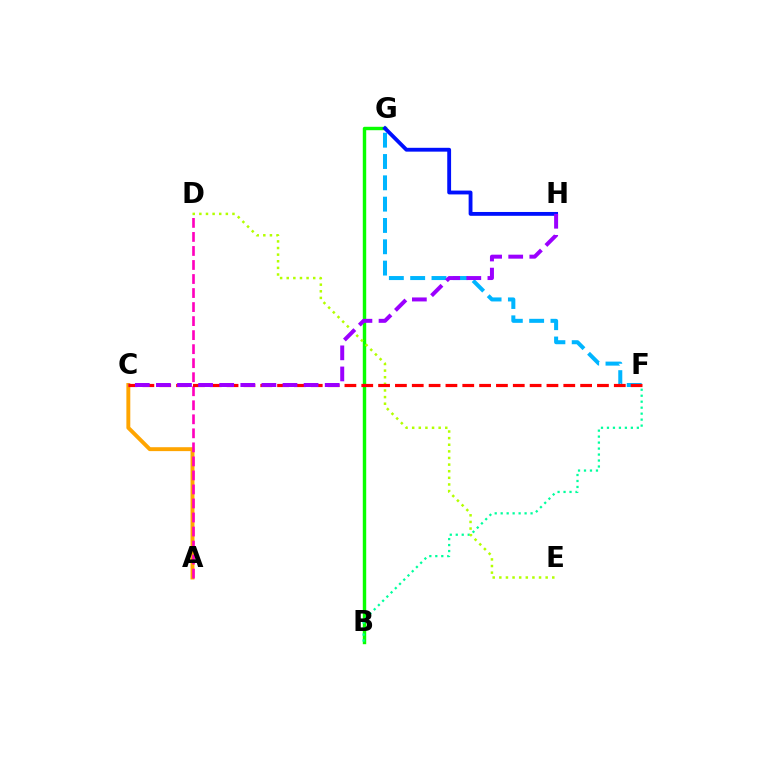{('F', 'G'): [{'color': '#00b5ff', 'line_style': 'dashed', 'thickness': 2.9}], ('B', 'G'): [{'color': '#08ff00', 'line_style': 'solid', 'thickness': 2.46}], ('B', 'F'): [{'color': '#00ff9d', 'line_style': 'dotted', 'thickness': 1.62}], ('G', 'H'): [{'color': '#0010ff', 'line_style': 'solid', 'thickness': 2.76}], ('A', 'C'): [{'color': '#ffa500', 'line_style': 'solid', 'thickness': 2.82}], ('D', 'E'): [{'color': '#b3ff00', 'line_style': 'dotted', 'thickness': 1.8}], ('A', 'D'): [{'color': '#ff00bd', 'line_style': 'dashed', 'thickness': 1.91}], ('C', 'F'): [{'color': '#ff0000', 'line_style': 'dashed', 'thickness': 2.29}], ('C', 'H'): [{'color': '#9b00ff', 'line_style': 'dashed', 'thickness': 2.87}]}